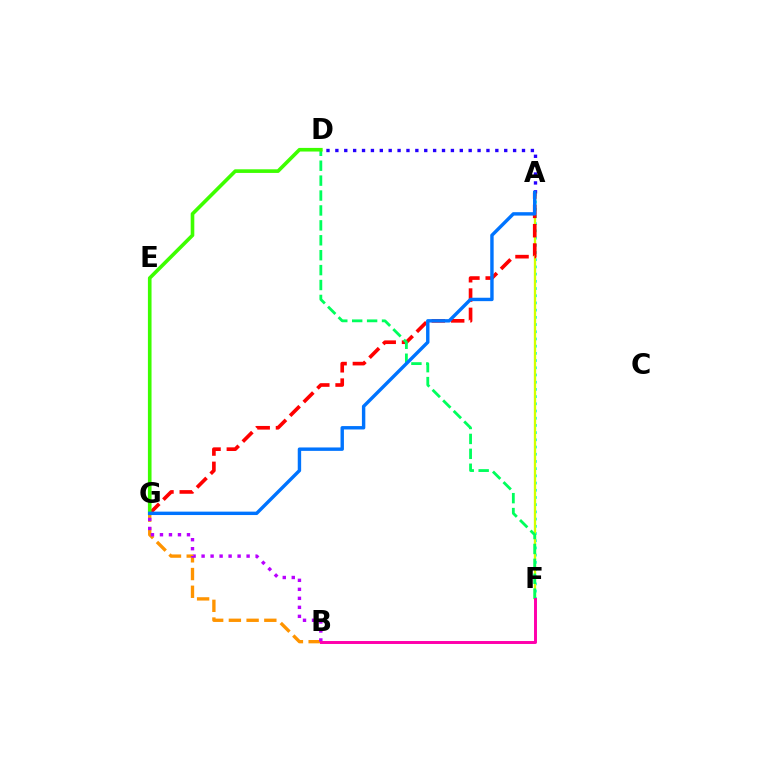{('A', 'F'): [{'color': '#00fff6', 'line_style': 'dotted', 'thickness': 1.96}, {'color': '#d1ff00', 'line_style': 'solid', 'thickness': 1.67}], ('B', 'G'): [{'color': '#ff9400', 'line_style': 'dashed', 'thickness': 2.41}, {'color': '#b900ff', 'line_style': 'dotted', 'thickness': 2.45}], ('A', 'D'): [{'color': '#2500ff', 'line_style': 'dotted', 'thickness': 2.41}], ('A', 'G'): [{'color': '#ff0000', 'line_style': 'dashed', 'thickness': 2.63}, {'color': '#0074ff', 'line_style': 'solid', 'thickness': 2.45}], ('D', 'F'): [{'color': '#00ff5c', 'line_style': 'dashed', 'thickness': 2.03}], ('D', 'G'): [{'color': '#3dff00', 'line_style': 'solid', 'thickness': 2.61}], ('B', 'F'): [{'color': '#ff00ac', 'line_style': 'solid', 'thickness': 2.13}]}